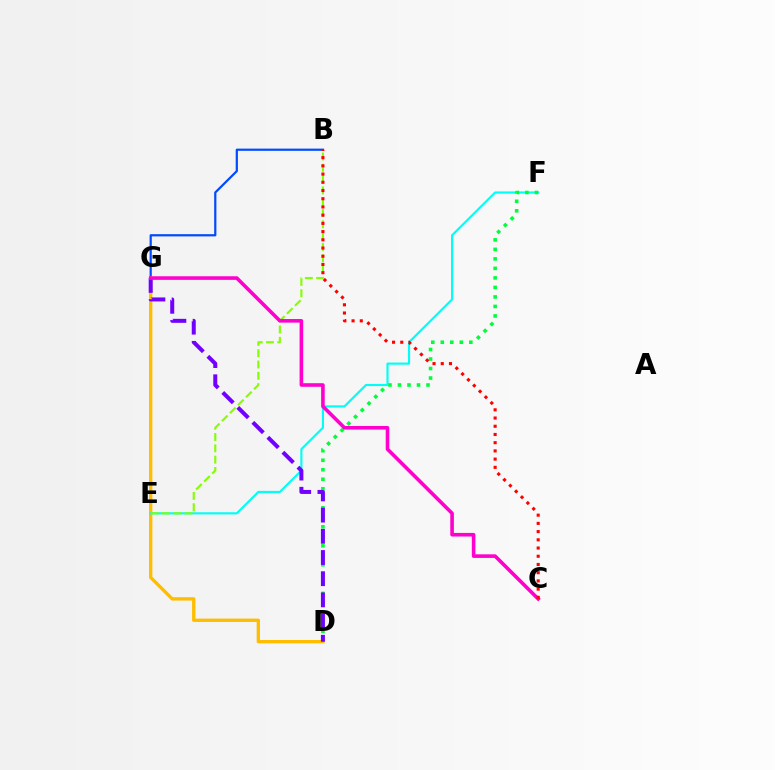{('B', 'G'): [{'color': '#004bff', 'line_style': 'solid', 'thickness': 1.59}], ('D', 'G'): [{'color': '#ffbd00', 'line_style': 'solid', 'thickness': 2.4}, {'color': '#7200ff', 'line_style': 'dashed', 'thickness': 2.88}], ('E', 'F'): [{'color': '#00fff6', 'line_style': 'solid', 'thickness': 1.55}], ('D', 'F'): [{'color': '#00ff39', 'line_style': 'dotted', 'thickness': 2.58}], ('B', 'E'): [{'color': '#84ff00', 'line_style': 'dashed', 'thickness': 1.54}], ('C', 'G'): [{'color': '#ff00cf', 'line_style': 'solid', 'thickness': 2.59}], ('B', 'C'): [{'color': '#ff0000', 'line_style': 'dotted', 'thickness': 2.23}]}